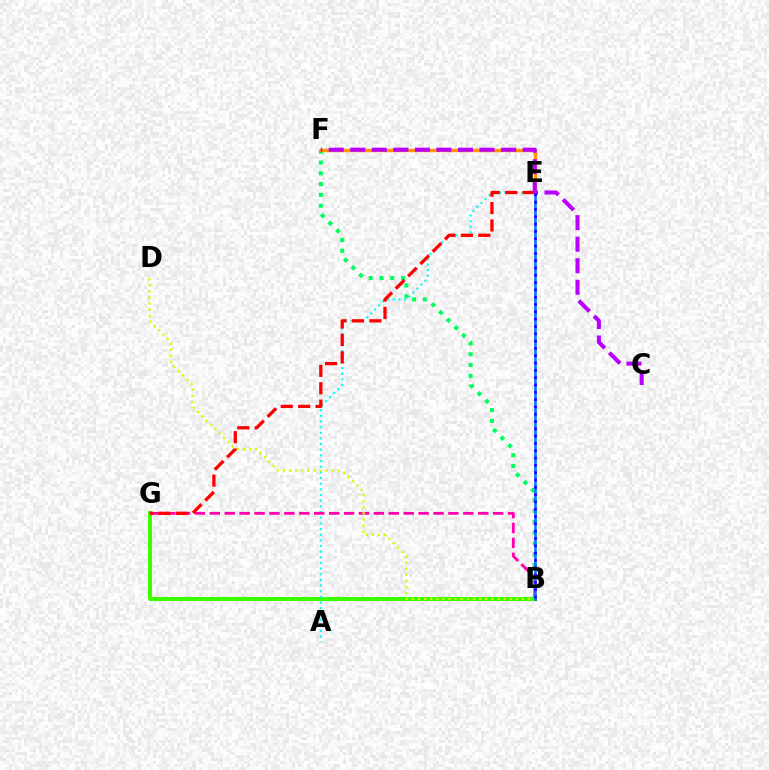{('B', 'G'): [{'color': '#3dff00', 'line_style': 'solid', 'thickness': 2.92}, {'color': '#ff00ac', 'line_style': 'dashed', 'thickness': 2.03}], ('A', 'E'): [{'color': '#00fff6', 'line_style': 'dotted', 'thickness': 1.54}], ('B', 'D'): [{'color': '#d1ff00', 'line_style': 'dotted', 'thickness': 1.66}], ('B', 'F'): [{'color': '#00ff5c', 'line_style': 'dotted', 'thickness': 2.93}], ('B', 'E'): [{'color': '#0074ff', 'line_style': 'solid', 'thickness': 1.83}, {'color': '#2500ff', 'line_style': 'dotted', 'thickness': 1.99}], ('E', 'F'): [{'color': '#ff9400', 'line_style': 'solid', 'thickness': 2.45}], ('E', 'G'): [{'color': '#ff0000', 'line_style': 'dashed', 'thickness': 2.37}], ('C', 'F'): [{'color': '#b900ff', 'line_style': 'dashed', 'thickness': 2.93}]}